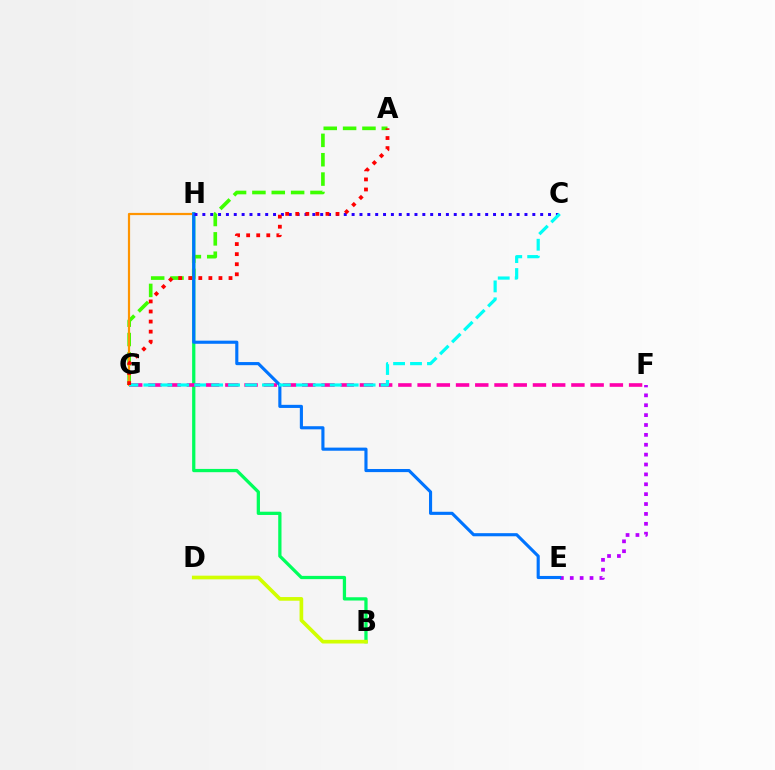{('B', 'H'): [{'color': '#00ff5c', 'line_style': 'solid', 'thickness': 2.35}], ('E', 'F'): [{'color': '#b900ff', 'line_style': 'dotted', 'thickness': 2.68}], ('A', 'G'): [{'color': '#3dff00', 'line_style': 'dashed', 'thickness': 2.63}, {'color': '#ff0000', 'line_style': 'dotted', 'thickness': 2.74}], ('F', 'G'): [{'color': '#ff00ac', 'line_style': 'dashed', 'thickness': 2.61}], ('G', 'H'): [{'color': '#ff9400', 'line_style': 'solid', 'thickness': 1.59}], ('B', 'D'): [{'color': '#d1ff00', 'line_style': 'solid', 'thickness': 2.64}], ('E', 'H'): [{'color': '#0074ff', 'line_style': 'solid', 'thickness': 2.25}], ('C', 'H'): [{'color': '#2500ff', 'line_style': 'dotted', 'thickness': 2.13}], ('C', 'G'): [{'color': '#00fff6', 'line_style': 'dashed', 'thickness': 2.3}]}